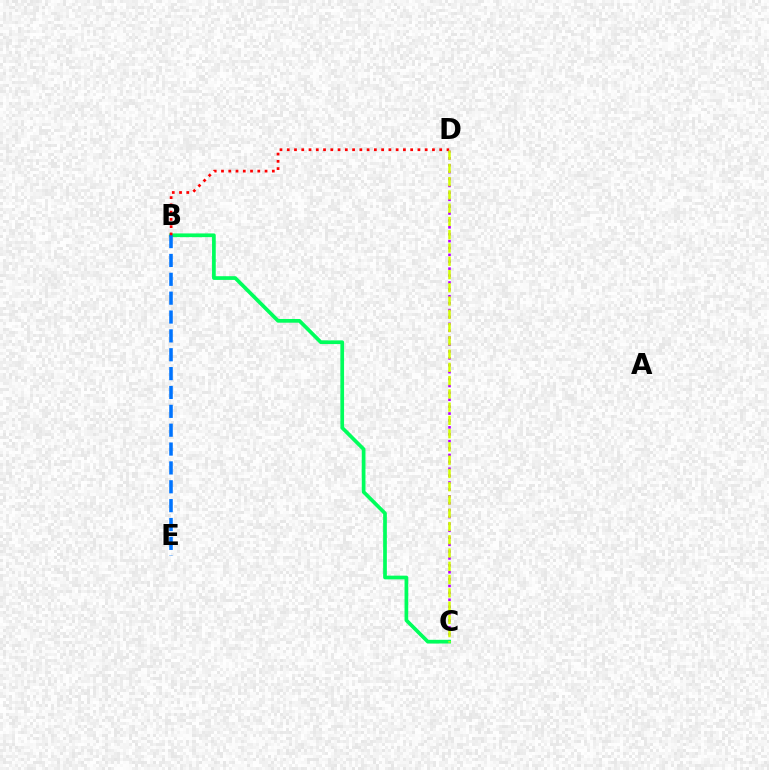{('C', 'D'): [{'color': '#b900ff', 'line_style': 'dotted', 'thickness': 1.87}, {'color': '#d1ff00', 'line_style': 'dashed', 'thickness': 1.8}], ('B', 'C'): [{'color': '#00ff5c', 'line_style': 'solid', 'thickness': 2.67}], ('B', 'E'): [{'color': '#0074ff', 'line_style': 'dashed', 'thickness': 2.56}], ('B', 'D'): [{'color': '#ff0000', 'line_style': 'dotted', 'thickness': 1.97}]}